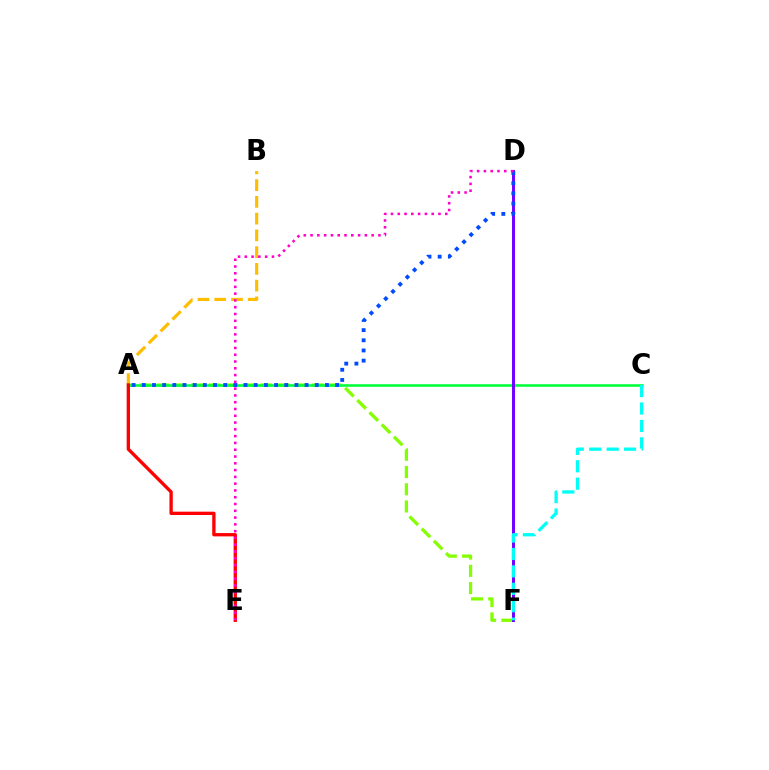{('A', 'F'): [{'color': '#84ff00', 'line_style': 'dashed', 'thickness': 2.34}], ('A', 'B'): [{'color': '#ffbd00', 'line_style': 'dashed', 'thickness': 2.28}], ('A', 'C'): [{'color': '#00ff39', 'line_style': 'solid', 'thickness': 1.85}], ('A', 'E'): [{'color': '#ff0000', 'line_style': 'solid', 'thickness': 2.39}], ('D', 'F'): [{'color': '#7200ff', 'line_style': 'solid', 'thickness': 2.13}], ('A', 'D'): [{'color': '#004bff', 'line_style': 'dotted', 'thickness': 2.76}], ('D', 'E'): [{'color': '#ff00cf', 'line_style': 'dotted', 'thickness': 1.84}], ('C', 'F'): [{'color': '#00fff6', 'line_style': 'dashed', 'thickness': 2.37}]}